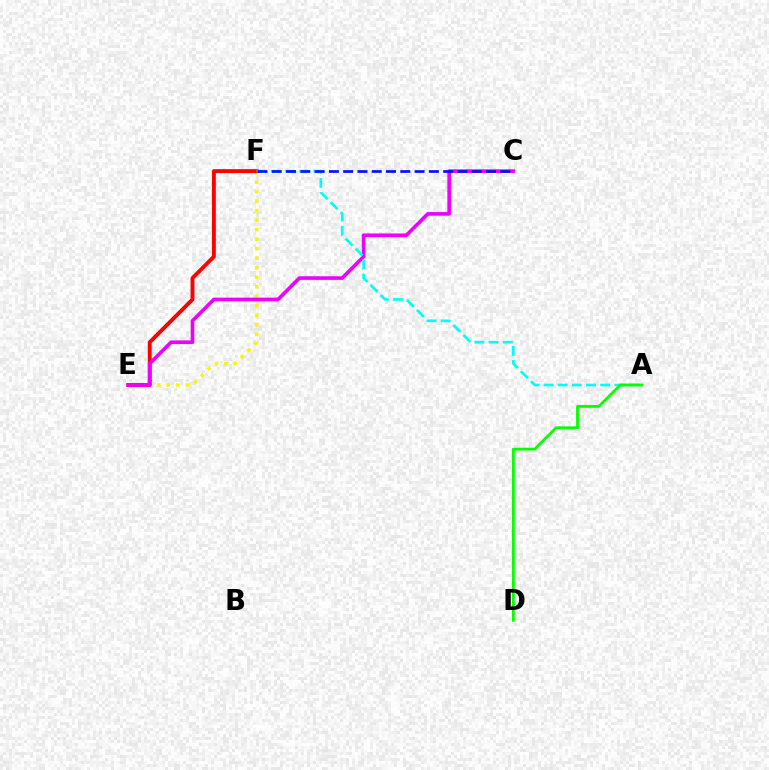{('E', 'F'): [{'color': '#fcf500', 'line_style': 'dotted', 'thickness': 2.58}, {'color': '#ff0000', 'line_style': 'solid', 'thickness': 2.79}], ('C', 'E'): [{'color': '#ee00ff', 'line_style': 'solid', 'thickness': 2.61}], ('A', 'F'): [{'color': '#00fff6', 'line_style': 'dashed', 'thickness': 1.93}], ('A', 'D'): [{'color': '#08ff00', 'line_style': 'solid', 'thickness': 2.02}], ('C', 'F'): [{'color': '#0010ff', 'line_style': 'dashed', 'thickness': 1.94}]}